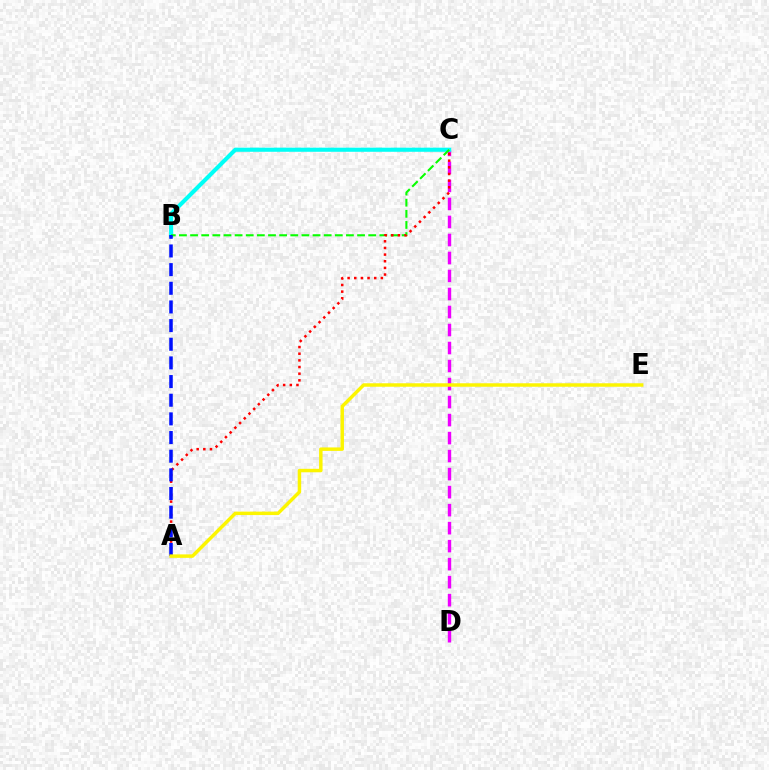{('C', 'D'): [{'color': '#ee00ff', 'line_style': 'dashed', 'thickness': 2.45}], ('B', 'C'): [{'color': '#00fff6', 'line_style': 'solid', 'thickness': 2.96}, {'color': '#08ff00', 'line_style': 'dashed', 'thickness': 1.51}], ('A', 'C'): [{'color': '#ff0000', 'line_style': 'dotted', 'thickness': 1.81}], ('A', 'B'): [{'color': '#0010ff', 'line_style': 'dashed', 'thickness': 2.53}], ('A', 'E'): [{'color': '#fcf500', 'line_style': 'solid', 'thickness': 2.5}]}